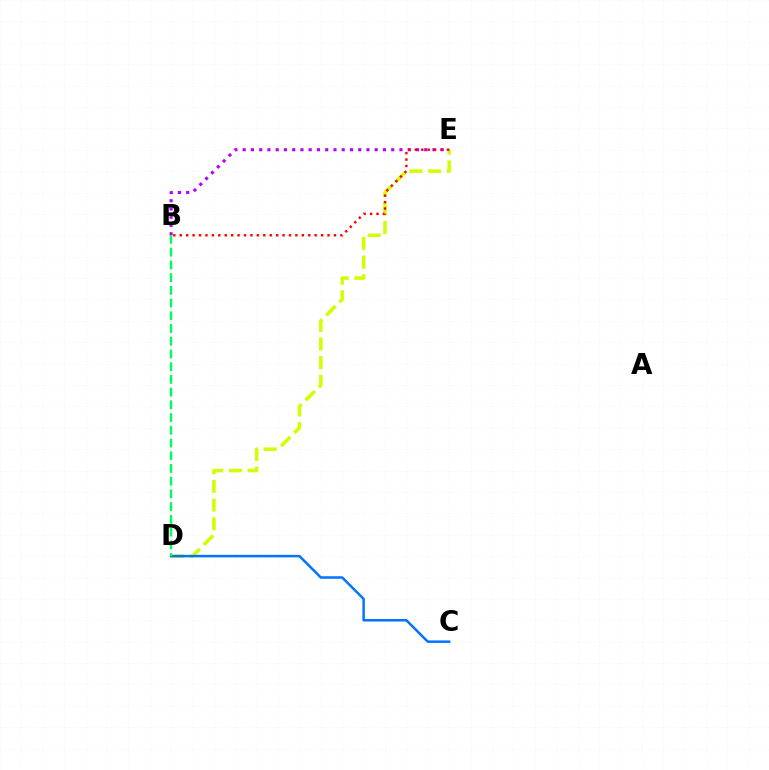{('D', 'E'): [{'color': '#d1ff00', 'line_style': 'dashed', 'thickness': 2.54}], ('C', 'D'): [{'color': '#0074ff', 'line_style': 'solid', 'thickness': 1.8}], ('B', 'E'): [{'color': '#b900ff', 'line_style': 'dotted', 'thickness': 2.24}, {'color': '#ff0000', 'line_style': 'dotted', 'thickness': 1.75}], ('B', 'D'): [{'color': '#00ff5c', 'line_style': 'dashed', 'thickness': 1.73}]}